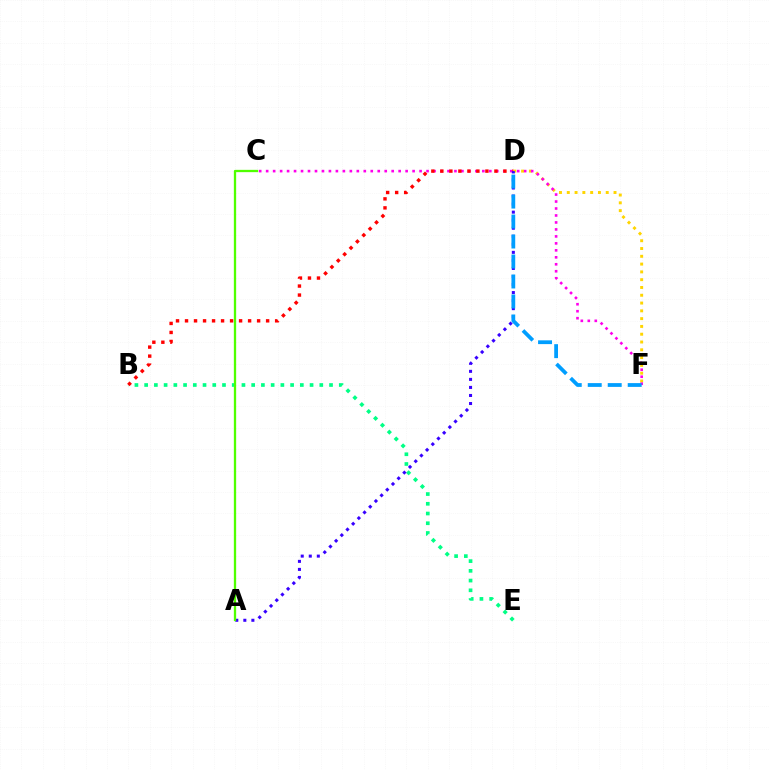{('D', 'F'): [{'color': '#ffd500', 'line_style': 'dotted', 'thickness': 2.12}, {'color': '#009eff', 'line_style': 'dashed', 'thickness': 2.71}], ('C', 'F'): [{'color': '#ff00ed', 'line_style': 'dotted', 'thickness': 1.89}], ('B', 'E'): [{'color': '#00ff86', 'line_style': 'dotted', 'thickness': 2.64}], ('B', 'D'): [{'color': '#ff0000', 'line_style': 'dotted', 'thickness': 2.45}], ('A', 'D'): [{'color': '#3700ff', 'line_style': 'dotted', 'thickness': 2.18}], ('A', 'C'): [{'color': '#4fff00', 'line_style': 'solid', 'thickness': 1.66}]}